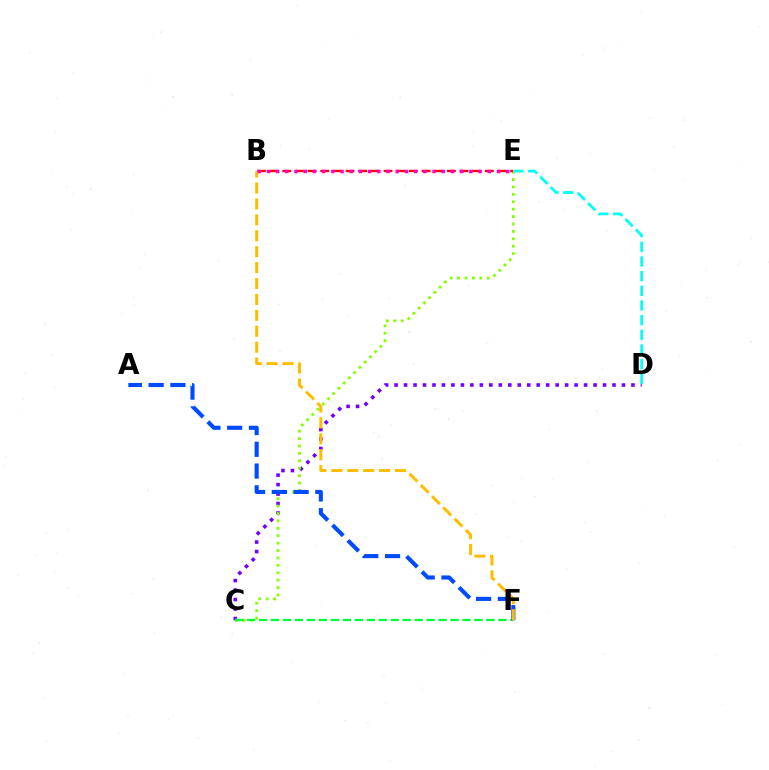{('C', 'D'): [{'color': '#7200ff', 'line_style': 'dotted', 'thickness': 2.57}], ('C', 'E'): [{'color': '#84ff00', 'line_style': 'dotted', 'thickness': 2.01}], ('C', 'F'): [{'color': '#00ff39', 'line_style': 'dashed', 'thickness': 1.63}], ('A', 'F'): [{'color': '#004bff', 'line_style': 'dashed', 'thickness': 2.96}], ('D', 'E'): [{'color': '#00fff6', 'line_style': 'dashed', 'thickness': 1.99}], ('B', 'E'): [{'color': '#ff0000', 'line_style': 'dashed', 'thickness': 1.72}, {'color': '#ff00cf', 'line_style': 'dotted', 'thickness': 2.5}], ('B', 'F'): [{'color': '#ffbd00', 'line_style': 'dashed', 'thickness': 2.16}]}